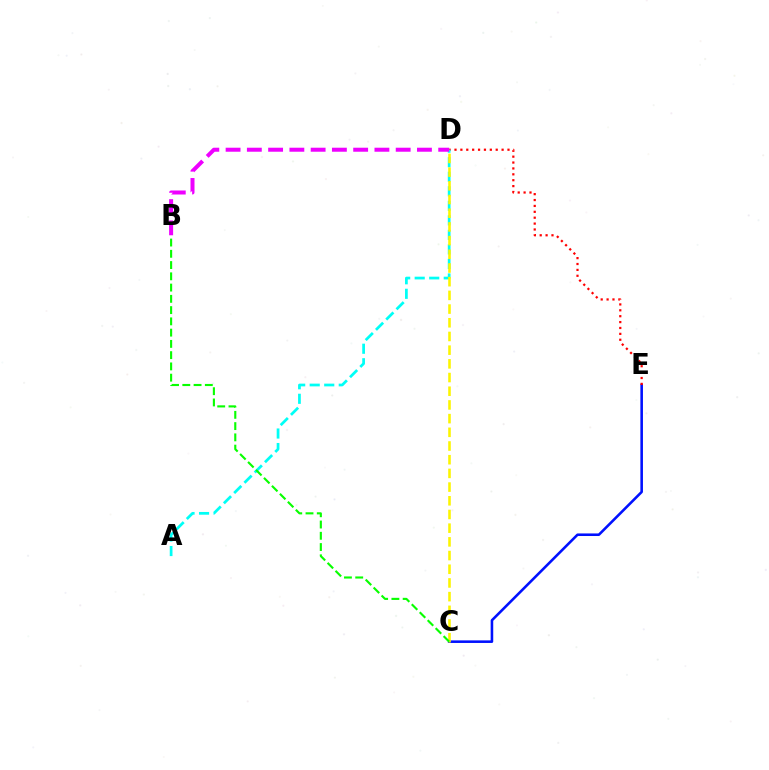{('C', 'E'): [{'color': '#0010ff', 'line_style': 'solid', 'thickness': 1.86}], ('D', 'E'): [{'color': '#ff0000', 'line_style': 'dotted', 'thickness': 1.6}], ('A', 'D'): [{'color': '#00fff6', 'line_style': 'dashed', 'thickness': 1.97}], ('B', 'D'): [{'color': '#ee00ff', 'line_style': 'dashed', 'thickness': 2.89}], ('C', 'D'): [{'color': '#fcf500', 'line_style': 'dashed', 'thickness': 1.86}], ('B', 'C'): [{'color': '#08ff00', 'line_style': 'dashed', 'thickness': 1.53}]}